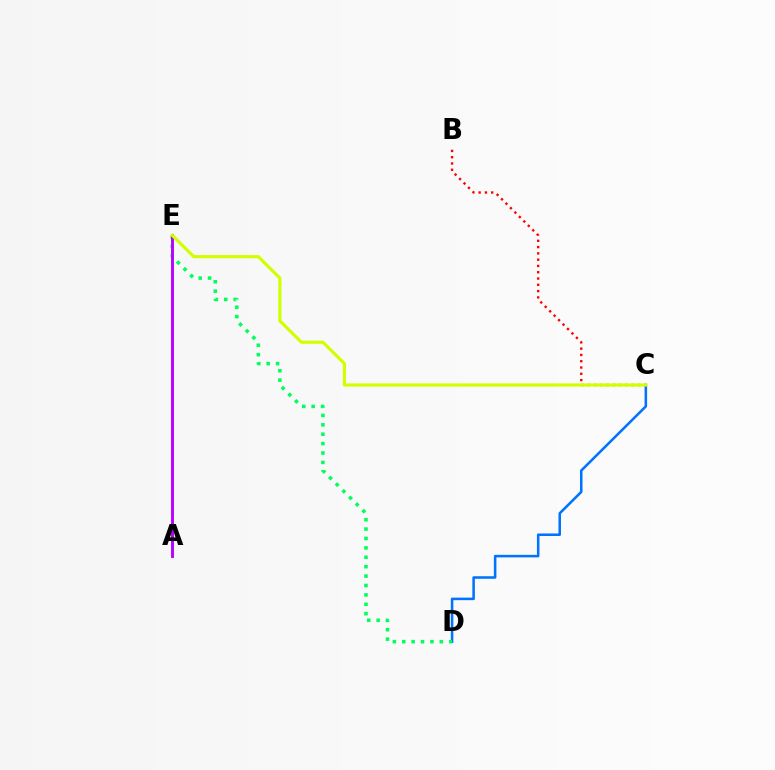{('C', 'D'): [{'color': '#0074ff', 'line_style': 'solid', 'thickness': 1.83}], ('D', 'E'): [{'color': '#00ff5c', 'line_style': 'dotted', 'thickness': 2.55}], ('B', 'C'): [{'color': '#ff0000', 'line_style': 'dotted', 'thickness': 1.71}], ('A', 'E'): [{'color': '#b900ff', 'line_style': 'solid', 'thickness': 2.1}], ('C', 'E'): [{'color': '#d1ff00', 'line_style': 'solid', 'thickness': 2.28}]}